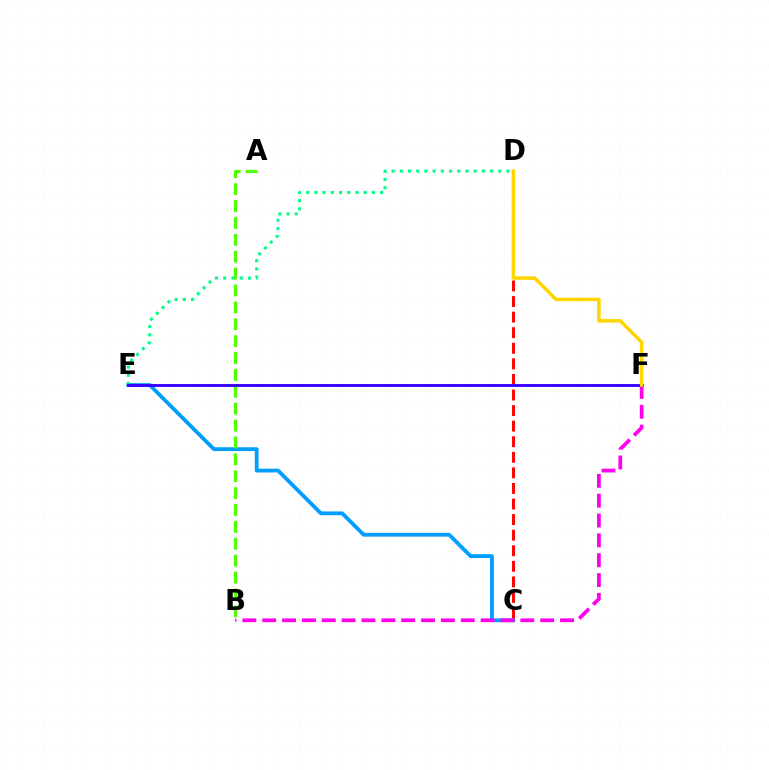{('C', 'E'): [{'color': '#009eff', 'line_style': 'solid', 'thickness': 2.74}], ('C', 'D'): [{'color': '#ff0000', 'line_style': 'dashed', 'thickness': 2.12}], ('B', 'F'): [{'color': '#ff00ed', 'line_style': 'dashed', 'thickness': 2.7}], ('A', 'B'): [{'color': '#4fff00', 'line_style': 'dashed', 'thickness': 2.29}], ('D', 'E'): [{'color': '#00ff86', 'line_style': 'dotted', 'thickness': 2.23}], ('E', 'F'): [{'color': '#3700ff', 'line_style': 'solid', 'thickness': 2.08}], ('D', 'F'): [{'color': '#ffd500', 'line_style': 'solid', 'thickness': 2.53}]}